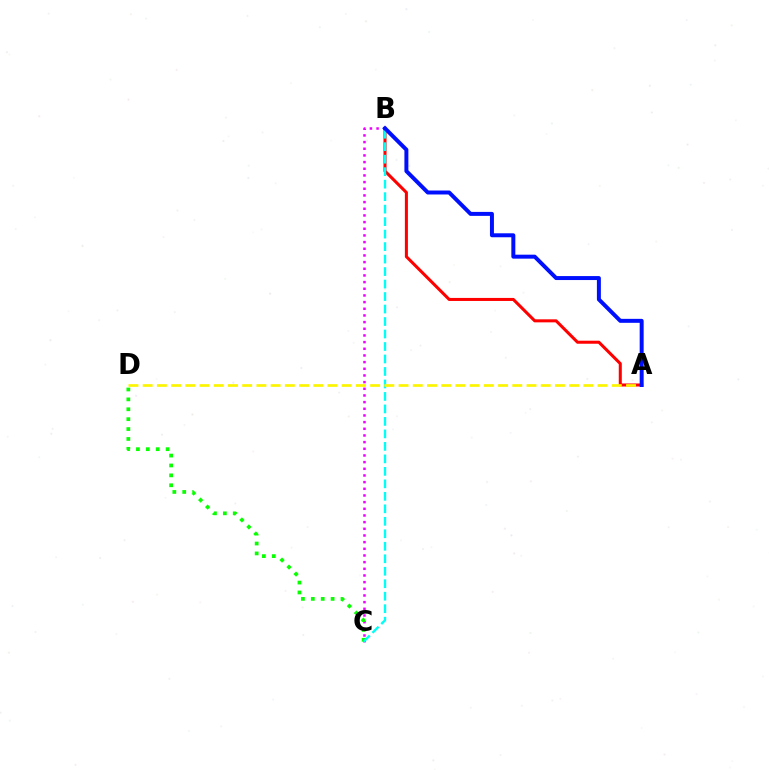{('B', 'C'): [{'color': '#ee00ff', 'line_style': 'dotted', 'thickness': 1.81}, {'color': '#00fff6', 'line_style': 'dashed', 'thickness': 1.7}], ('A', 'B'): [{'color': '#ff0000', 'line_style': 'solid', 'thickness': 2.19}, {'color': '#0010ff', 'line_style': 'solid', 'thickness': 2.86}], ('C', 'D'): [{'color': '#08ff00', 'line_style': 'dotted', 'thickness': 2.69}], ('A', 'D'): [{'color': '#fcf500', 'line_style': 'dashed', 'thickness': 1.93}]}